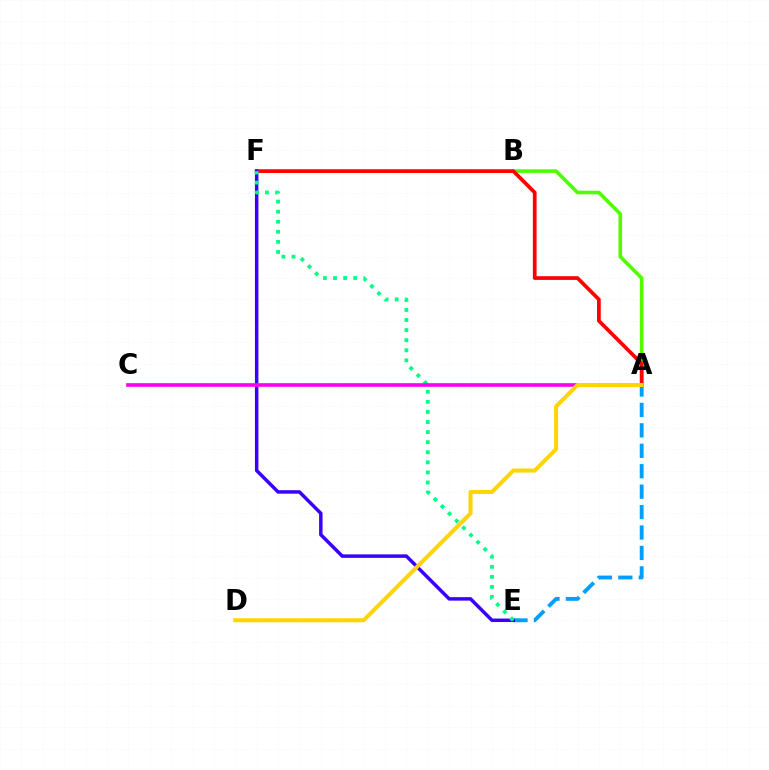{('A', 'B'): [{'color': '#4fff00', 'line_style': 'solid', 'thickness': 2.6}], ('A', 'F'): [{'color': '#ff0000', 'line_style': 'solid', 'thickness': 2.67}], ('A', 'E'): [{'color': '#009eff', 'line_style': 'dashed', 'thickness': 2.78}], ('E', 'F'): [{'color': '#3700ff', 'line_style': 'solid', 'thickness': 2.5}, {'color': '#00ff86', 'line_style': 'dotted', 'thickness': 2.74}], ('A', 'C'): [{'color': '#ff00ed', 'line_style': 'solid', 'thickness': 2.62}], ('A', 'D'): [{'color': '#ffd500', 'line_style': 'solid', 'thickness': 2.89}]}